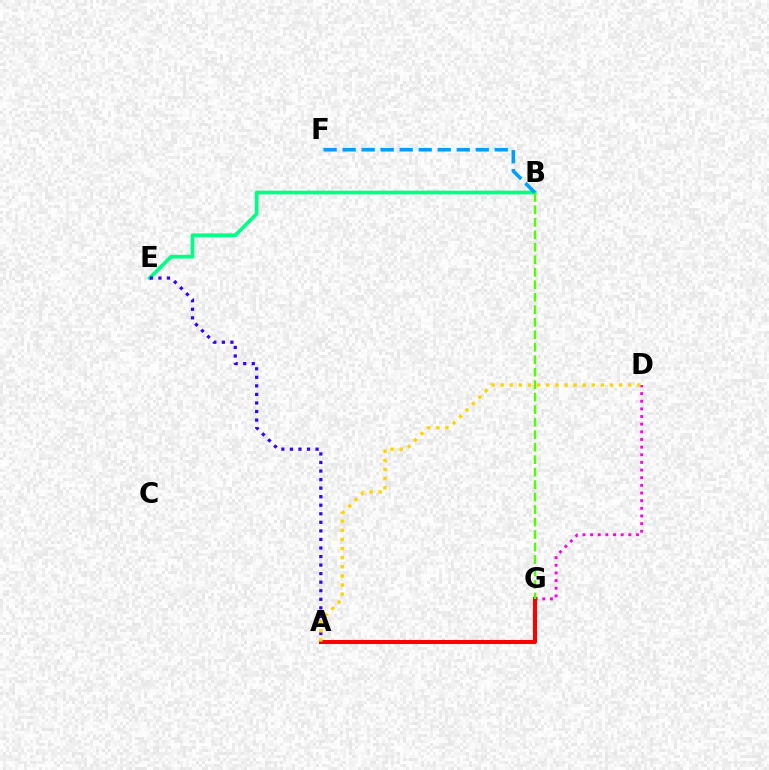{('D', 'G'): [{'color': '#ff00ed', 'line_style': 'dotted', 'thickness': 2.08}], ('A', 'G'): [{'color': '#ff0000', 'line_style': 'solid', 'thickness': 2.93}], ('B', 'E'): [{'color': '#00ff86', 'line_style': 'solid', 'thickness': 2.69}], ('A', 'E'): [{'color': '#3700ff', 'line_style': 'dotted', 'thickness': 2.32}], ('B', 'G'): [{'color': '#4fff00', 'line_style': 'dashed', 'thickness': 1.7}], ('B', 'F'): [{'color': '#009eff', 'line_style': 'dashed', 'thickness': 2.58}], ('A', 'D'): [{'color': '#ffd500', 'line_style': 'dotted', 'thickness': 2.48}]}